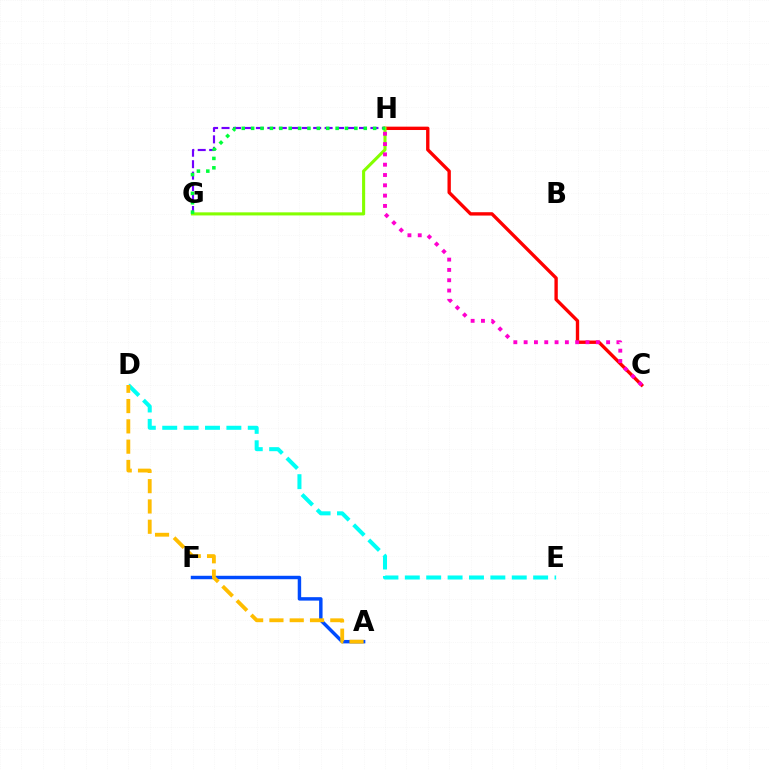{('G', 'H'): [{'color': '#7200ff', 'line_style': 'dashed', 'thickness': 1.56}, {'color': '#84ff00', 'line_style': 'solid', 'thickness': 2.22}, {'color': '#00ff39', 'line_style': 'dotted', 'thickness': 2.55}], ('C', 'H'): [{'color': '#ff0000', 'line_style': 'solid', 'thickness': 2.42}, {'color': '#ff00cf', 'line_style': 'dotted', 'thickness': 2.8}], ('A', 'F'): [{'color': '#004bff', 'line_style': 'solid', 'thickness': 2.48}], ('D', 'E'): [{'color': '#00fff6', 'line_style': 'dashed', 'thickness': 2.91}], ('A', 'D'): [{'color': '#ffbd00', 'line_style': 'dashed', 'thickness': 2.76}]}